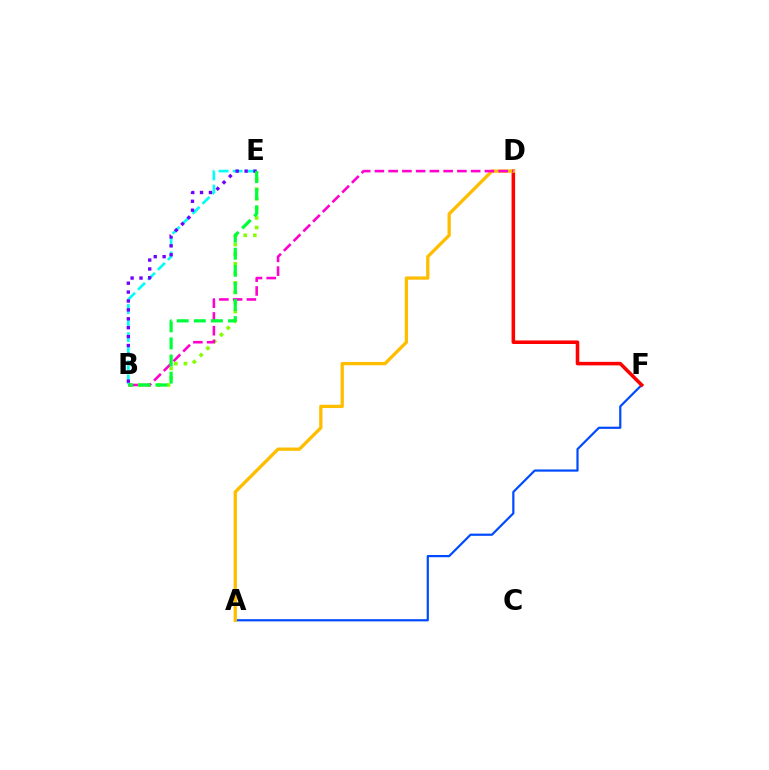{('B', 'E'): [{'color': '#84ff00', 'line_style': 'dotted', 'thickness': 2.61}, {'color': '#00fff6', 'line_style': 'dashed', 'thickness': 1.91}, {'color': '#7200ff', 'line_style': 'dotted', 'thickness': 2.42}, {'color': '#00ff39', 'line_style': 'dashed', 'thickness': 2.32}], ('A', 'F'): [{'color': '#004bff', 'line_style': 'solid', 'thickness': 1.59}], ('D', 'F'): [{'color': '#ff0000', 'line_style': 'solid', 'thickness': 2.55}], ('A', 'D'): [{'color': '#ffbd00', 'line_style': 'solid', 'thickness': 2.37}], ('B', 'D'): [{'color': '#ff00cf', 'line_style': 'dashed', 'thickness': 1.87}]}